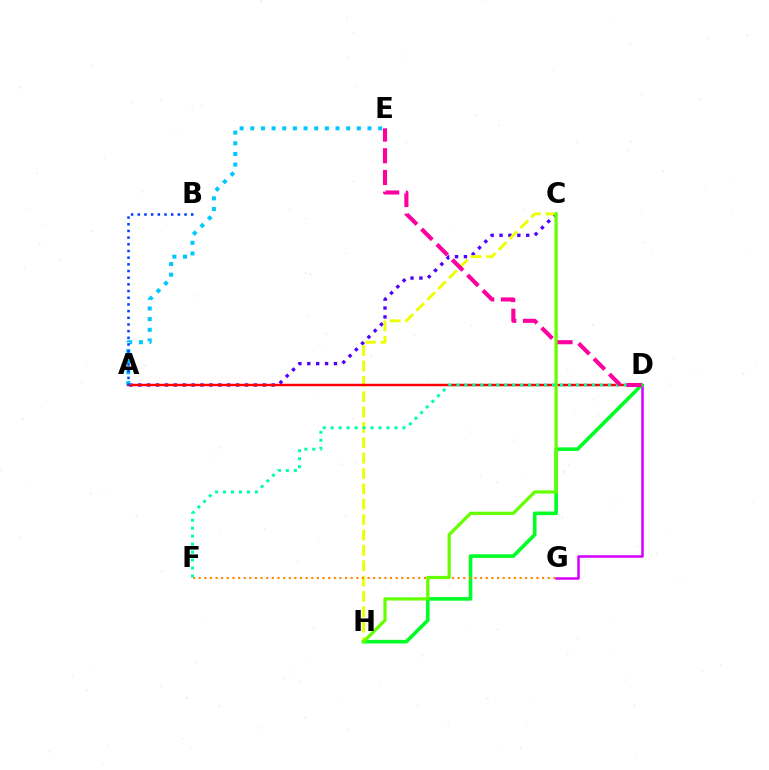{('A', 'C'): [{'color': '#4f00ff', 'line_style': 'dotted', 'thickness': 2.42}], ('C', 'H'): [{'color': '#eeff00', 'line_style': 'dashed', 'thickness': 2.09}, {'color': '#66ff00', 'line_style': 'solid', 'thickness': 2.33}], ('A', 'D'): [{'color': '#ff0000', 'line_style': 'solid', 'thickness': 1.77}], ('A', 'E'): [{'color': '#00c7ff', 'line_style': 'dotted', 'thickness': 2.9}], ('D', 'G'): [{'color': '#d600ff', 'line_style': 'solid', 'thickness': 1.81}], ('D', 'H'): [{'color': '#00ff27', 'line_style': 'solid', 'thickness': 2.6}], ('F', 'G'): [{'color': '#ff8800', 'line_style': 'dotted', 'thickness': 1.53}], ('D', 'F'): [{'color': '#00ffaf', 'line_style': 'dotted', 'thickness': 2.16}], ('A', 'B'): [{'color': '#003fff', 'line_style': 'dotted', 'thickness': 1.82}], ('D', 'E'): [{'color': '#ff00a0', 'line_style': 'dashed', 'thickness': 2.95}]}